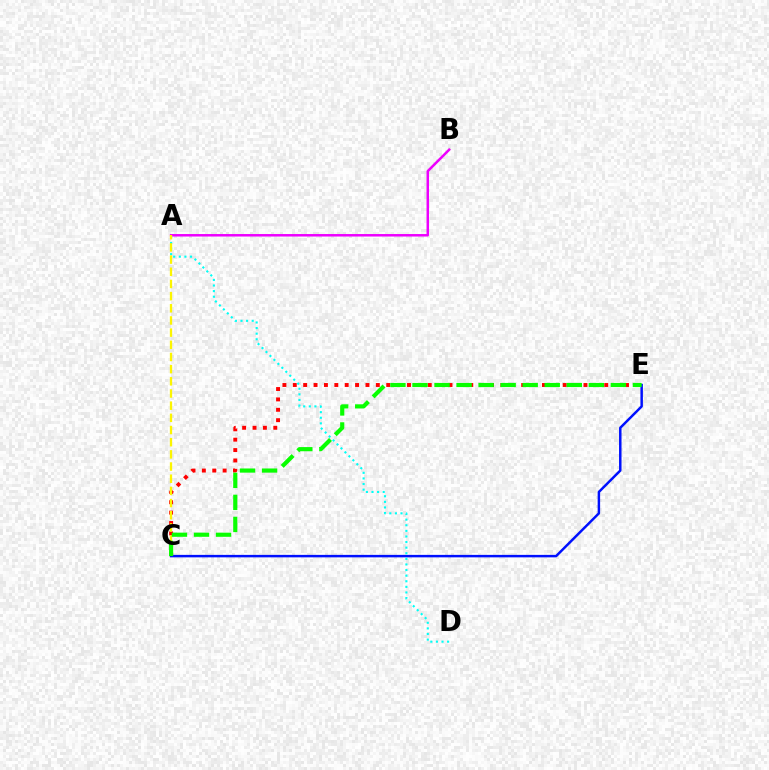{('C', 'E'): [{'color': '#ff0000', 'line_style': 'dotted', 'thickness': 2.82}, {'color': '#0010ff', 'line_style': 'solid', 'thickness': 1.78}, {'color': '#08ff00', 'line_style': 'dashed', 'thickness': 2.99}], ('A', 'B'): [{'color': '#ee00ff', 'line_style': 'solid', 'thickness': 1.79}], ('A', 'D'): [{'color': '#00fff6', 'line_style': 'dotted', 'thickness': 1.52}], ('A', 'C'): [{'color': '#fcf500', 'line_style': 'dashed', 'thickness': 1.65}]}